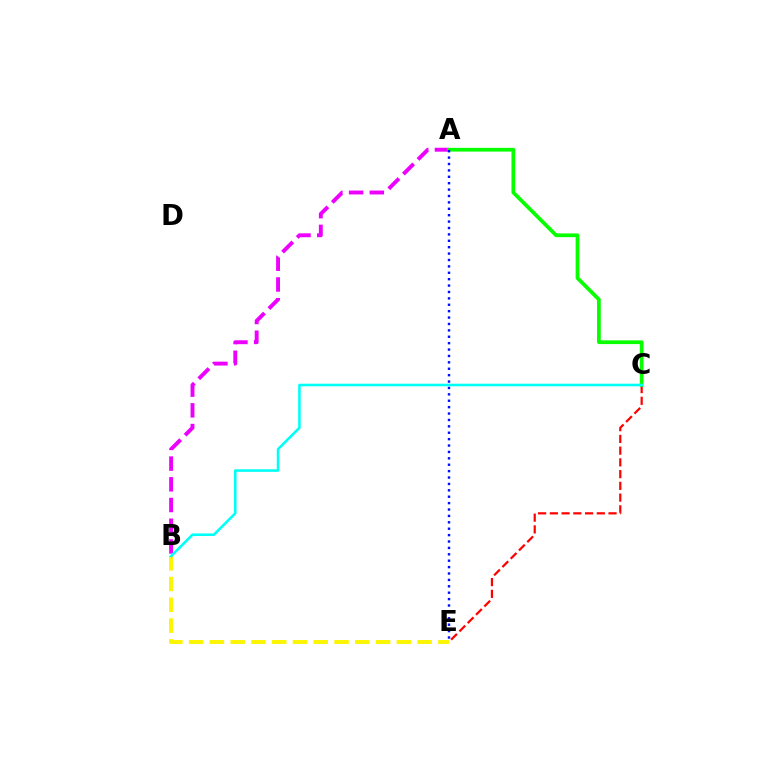{('A', 'B'): [{'color': '#ee00ff', 'line_style': 'dashed', 'thickness': 2.81}], ('B', 'E'): [{'color': '#fcf500', 'line_style': 'dashed', 'thickness': 2.82}], ('C', 'E'): [{'color': '#ff0000', 'line_style': 'dashed', 'thickness': 1.59}], ('A', 'C'): [{'color': '#08ff00', 'line_style': 'solid', 'thickness': 2.69}], ('A', 'E'): [{'color': '#0010ff', 'line_style': 'dotted', 'thickness': 1.74}], ('B', 'C'): [{'color': '#00fff6', 'line_style': 'solid', 'thickness': 1.86}]}